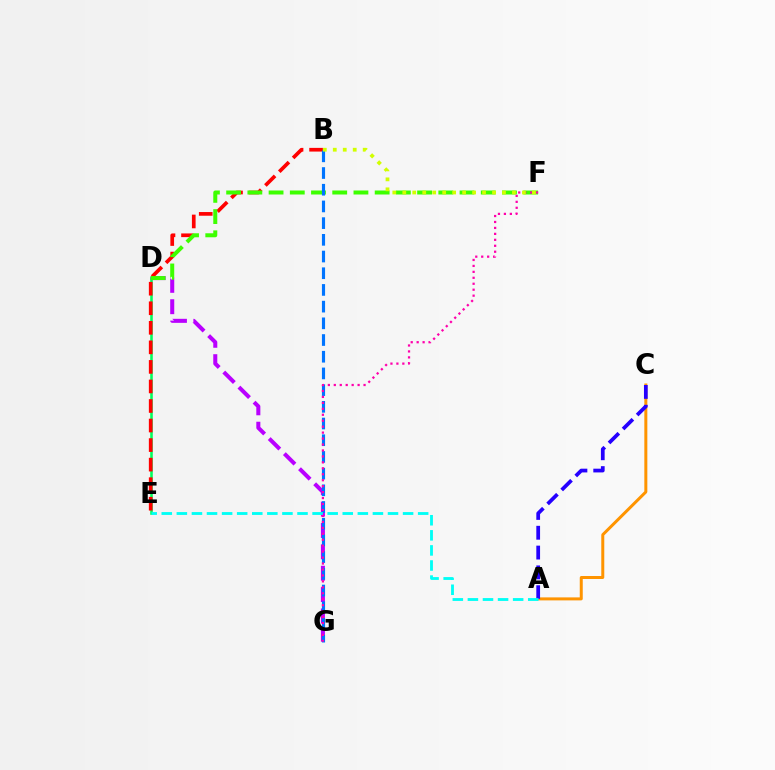{('D', 'E'): [{'color': '#00ff5c', 'line_style': 'solid', 'thickness': 1.85}], ('A', 'C'): [{'color': '#ff9400', 'line_style': 'solid', 'thickness': 2.16}, {'color': '#2500ff', 'line_style': 'dashed', 'thickness': 2.69}], ('D', 'G'): [{'color': '#b900ff', 'line_style': 'dashed', 'thickness': 2.9}], ('B', 'E'): [{'color': '#ff0000', 'line_style': 'dashed', 'thickness': 2.66}], ('D', 'F'): [{'color': '#3dff00', 'line_style': 'dashed', 'thickness': 2.88}], ('B', 'G'): [{'color': '#0074ff', 'line_style': 'dashed', 'thickness': 2.27}], ('F', 'G'): [{'color': '#ff00ac', 'line_style': 'dotted', 'thickness': 1.62}], ('A', 'E'): [{'color': '#00fff6', 'line_style': 'dashed', 'thickness': 2.05}], ('B', 'F'): [{'color': '#d1ff00', 'line_style': 'dotted', 'thickness': 2.71}]}